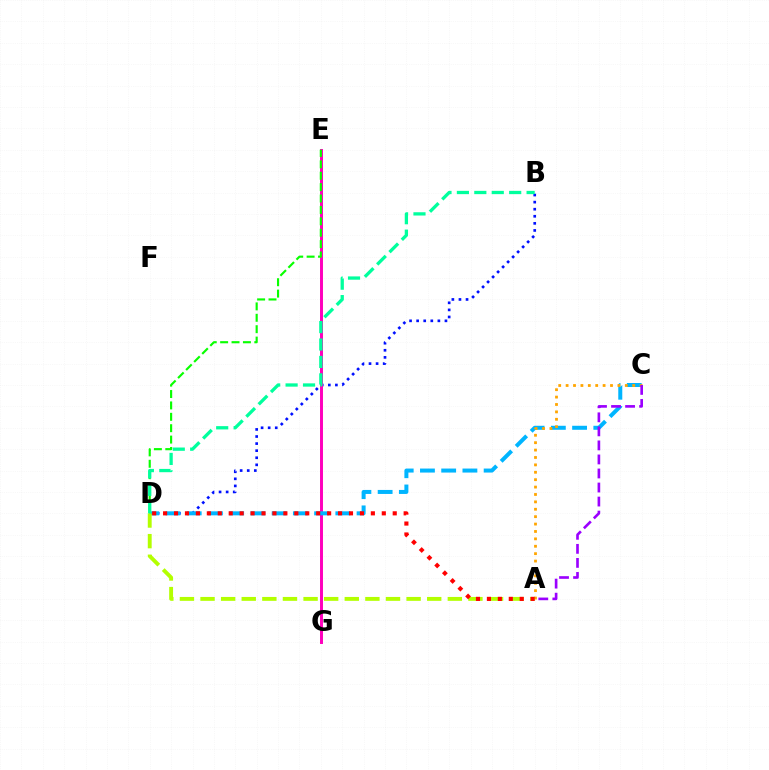{('B', 'D'): [{'color': '#0010ff', 'line_style': 'dotted', 'thickness': 1.92}, {'color': '#00ff9d', 'line_style': 'dashed', 'thickness': 2.37}], ('E', 'G'): [{'color': '#ff00bd', 'line_style': 'solid', 'thickness': 2.13}], ('D', 'E'): [{'color': '#08ff00', 'line_style': 'dashed', 'thickness': 1.55}], ('C', 'D'): [{'color': '#00b5ff', 'line_style': 'dashed', 'thickness': 2.88}], ('A', 'C'): [{'color': '#ffa500', 'line_style': 'dotted', 'thickness': 2.01}, {'color': '#9b00ff', 'line_style': 'dashed', 'thickness': 1.91}], ('A', 'D'): [{'color': '#b3ff00', 'line_style': 'dashed', 'thickness': 2.8}, {'color': '#ff0000', 'line_style': 'dotted', 'thickness': 2.97}]}